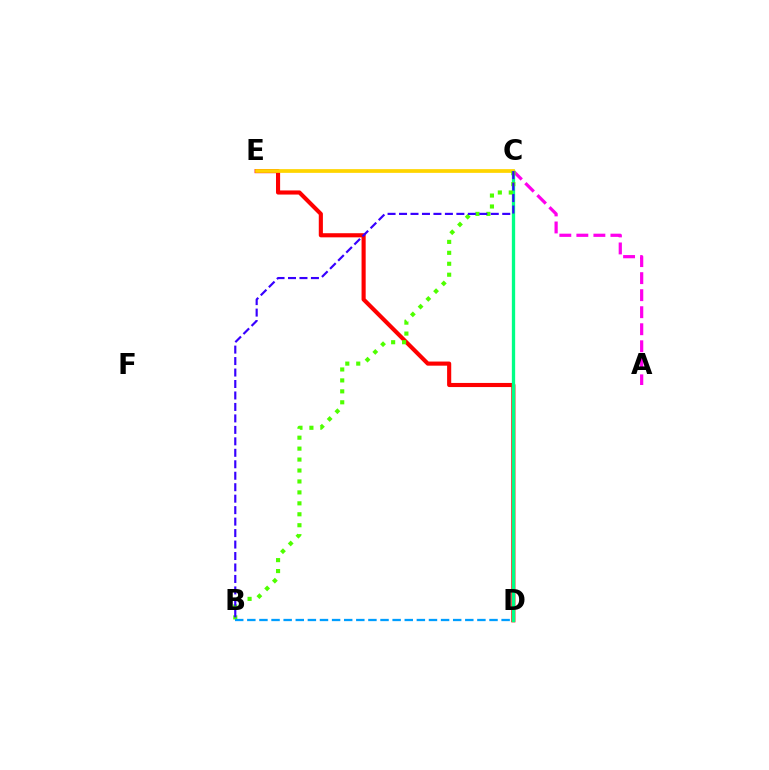{('D', 'E'): [{'color': '#ff0000', 'line_style': 'solid', 'thickness': 2.97}], ('A', 'C'): [{'color': '#ff00ed', 'line_style': 'dashed', 'thickness': 2.31}], ('C', 'D'): [{'color': '#00ff86', 'line_style': 'solid', 'thickness': 2.38}], ('C', 'E'): [{'color': '#ffd500', 'line_style': 'solid', 'thickness': 2.69}], ('B', 'C'): [{'color': '#4fff00', 'line_style': 'dotted', 'thickness': 2.97}, {'color': '#3700ff', 'line_style': 'dashed', 'thickness': 1.56}], ('B', 'D'): [{'color': '#009eff', 'line_style': 'dashed', 'thickness': 1.65}]}